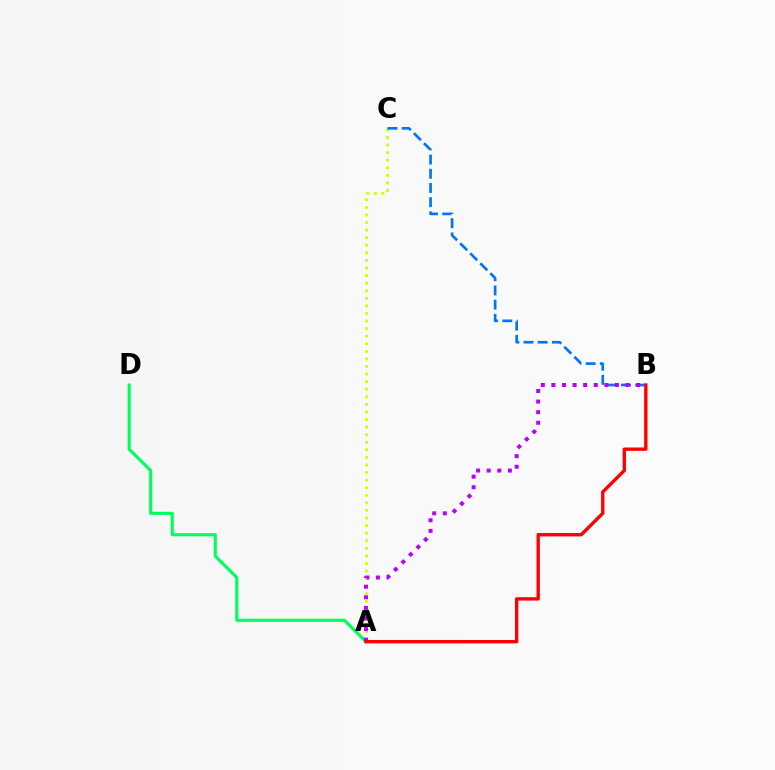{('A', 'D'): [{'color': '#00ff5c', 'line_style': 'solid', 'thickness': 2.26}], ('A', 'C'): [{'color': '#d1ff00', 'line_style': 'dotted', 'thickness': 2.06}], ('B', 'C'): [{'color': '#0074ff', 'line_style': 'dashed', 'thickness': 1.93}], ('A', 'B'): [{'color': '#b900ff', 'line_style': 'dotted', 'thickness': 2.88}, {'color': '#ff0000', 'line_style': 'solid', 'thickness': 2.42}]}